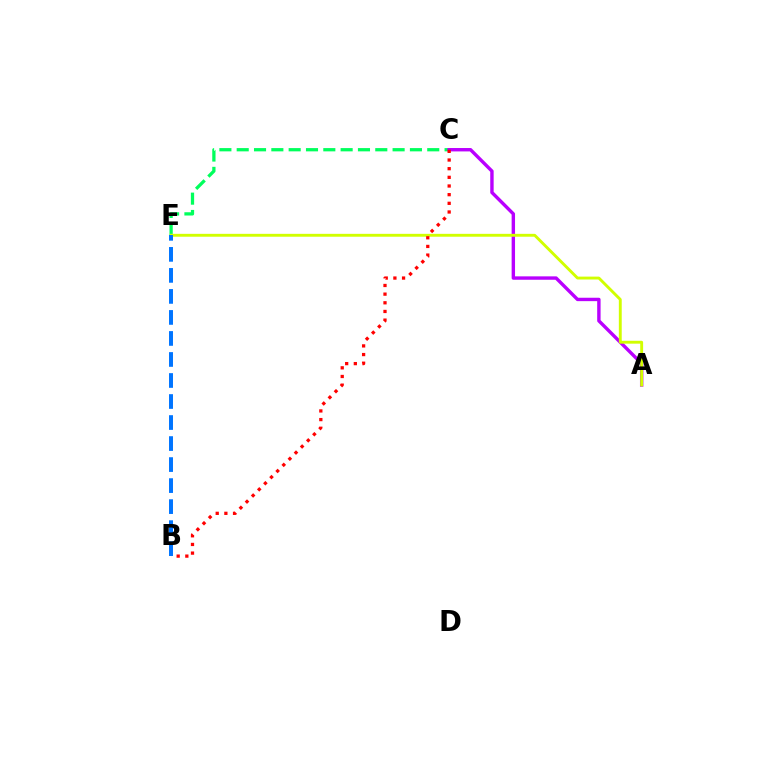{('C', 'E'): [{'color': '#00ff5c', 'line_style': 'dashed', 'thickness': 2.35}], ('A', 'C'): [{'color': '#b900ff', 'line_style': 'solid', 'thickness': 2.45}], ('A', 'E'): [{'color': '#d1ff00', 'line_style': 'solid', 'thickness': 2.08}], ('B', 'C'): [{'color': '#ff0000', 'line_style': 'dotted', 'thickness': 2.35}], ('B', 'E'): [{'color': '#0074ff', 'line_style': 'dashed', 'thickness': 2.86}]}